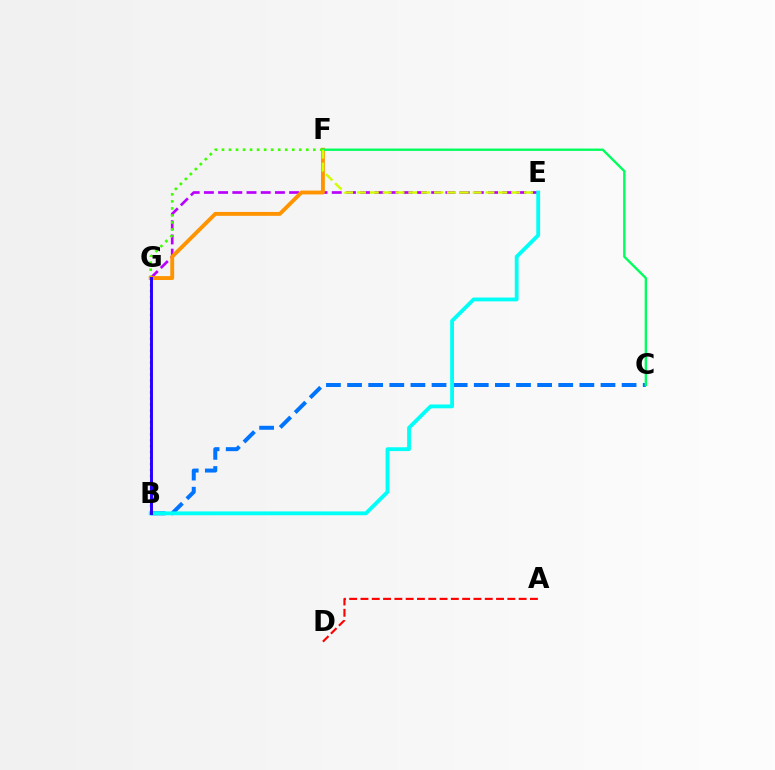{('A', 'D'): [{'color': '#ff0000', 'line_style': 'dashed', 'thickness': 1.53}], ('E', 'G'): [{'color': '#b900ff', 'line_style': 'dashed', 'thickness': 1.93}], ('B', 'G'): [{'color': '#ff00ac', 'line_style': 'dotted', 'thickness': 1.62}, {'color': '#2500ff', 'line_style': 'solid', 'thickness': 2.11}], ('F', 'G'): [{'color': '#3dff00', 'line_style': 'dotted', 'thickness': 1.91}, {'color': '#ff9400', 'line_style': 'solid', 'thickness': 2.8}], ('B', 'C'): [{'color': '#0074ff', 'line_style': 'dashed', 'thickness': 2.87}], ('C', 'F'): [{'color': '#00ff5c', 'line_style': 'solid', 'thickness': 1.7}], ('E', 'F'): [{'color': '#d1ff00', 'line_style': 'dashed', 'thickness': 1.75}], ('B', 'E'): [{'color': '#00fff6', 'line_style': 'solid', 'thickness': 2.75}]}